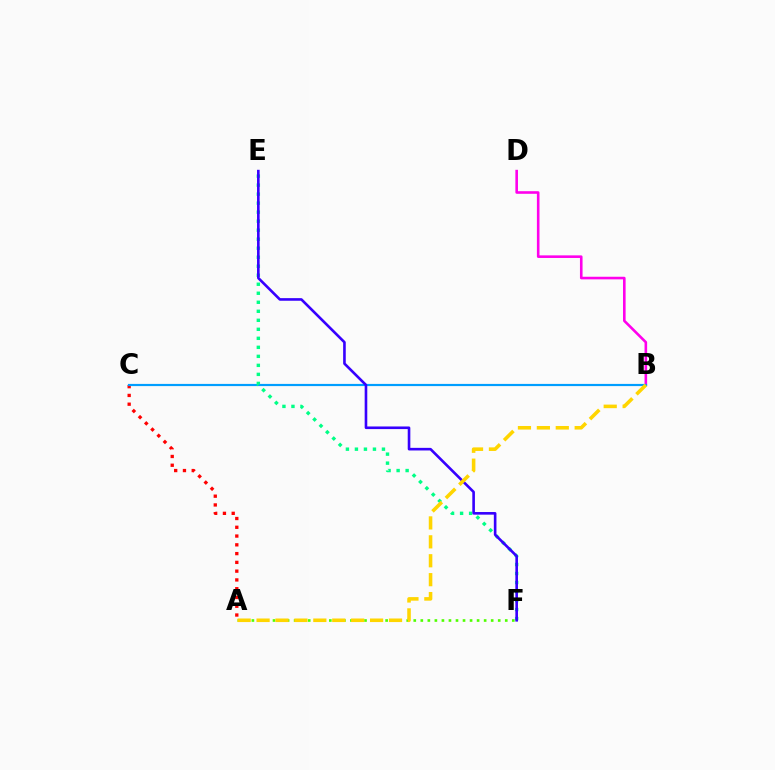{('B', 'D'): [{'color': '#ff00ed', 'line_style': 'solid', 'thickness': 1.87}], ('A', 'C'): [{'color': '#ff0000', 'line_style': 'dotted', 'thickness': 2.38}], ('B', 'C'): [{'color': '#009eff', 'line_style': 'solid', 'thickness': 1.58}], ('E', 'F'): [{'color': '#00ff86', 'line_style': 'dotted', 'thickness': 2.45}, {'color': '#3700ff', 'line_style': 'solid', 'thickness': 1.89}], ('A', 'F'): [{'color': '#4fff00', 'line_style': 'dotted', 'thickness': 1.91}], ('A', 'B'): [{'color': '#ffd500', 'line_style': 'dashed', 'thickness': 2.57}]}